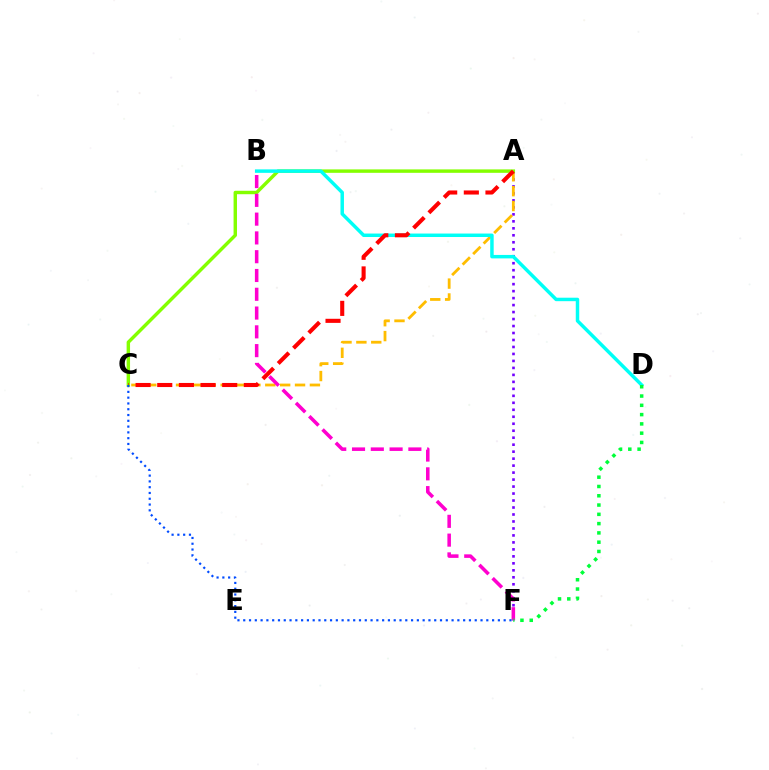{('A', 'F'): [{'color': '#7200ff', 'line_style': 'dotted', 'thickness': 1.9}], ('A', 'C'): [{'color': '#ffbd00', 'line_style': 'dashed', 'thickness': 2.02}, {'color': '#84ff00', 'line_style': 'solid', 'thickness': 2.47}, {'color': '#ff0000', 'line_style': 'dashed', 'thickness': 2.94}], ('B', 'D'): [{'color': '#00fff6', 'line_style': 'solid', 'thickness': 2.5}], ('B', 'F'): [{'color': '#ff00cf', 'line_style': 'dashed', 'thickness': 2.55}], ('C', 'F'): [{'color': '#004bff', 'line_style': 'dotted', 'thickness': 1.57}], ('D', 'F'): [{'color': '#00ff39', 'line_style': 'dotted', 'thickness': 2.52}]}